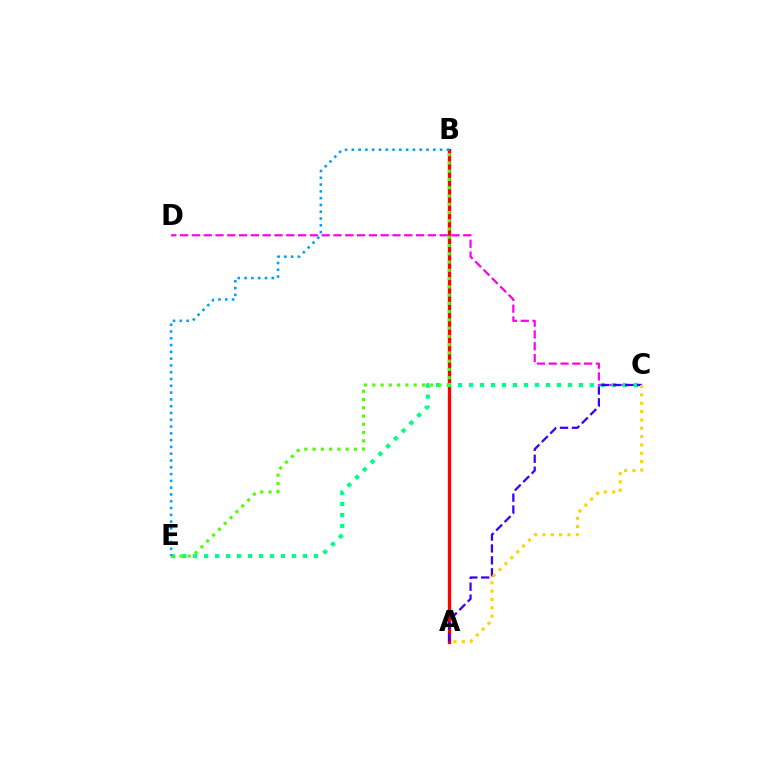{('A', 'B'): [{'color': '#ff0000', 'line_style': 'solid', 'thickness': 2.4}], ('C', 'D'): [{'color': '#ff00ed', 'line_style': 'dashed', 'thickness': 1.6}], ('C', 'E'): [{'color': '#00ff86', 'line_style': 'dotted', 'thickness': 2.98}], ('A', 'C'): [{'color': '#3700ff', 'line_style': 'dashed', 'thickness': 1.62}, {'color': '#ffd500', 'line_style': 'dotted', 'thickness': 2.26}], ('B', 'E'): [{'color': '#4fff00', 'line_style': 'dotted', 'thickness': 2.24}, {'color': '#009eff', 'line_style': 'dotted', 'thickness': 1.84}]}